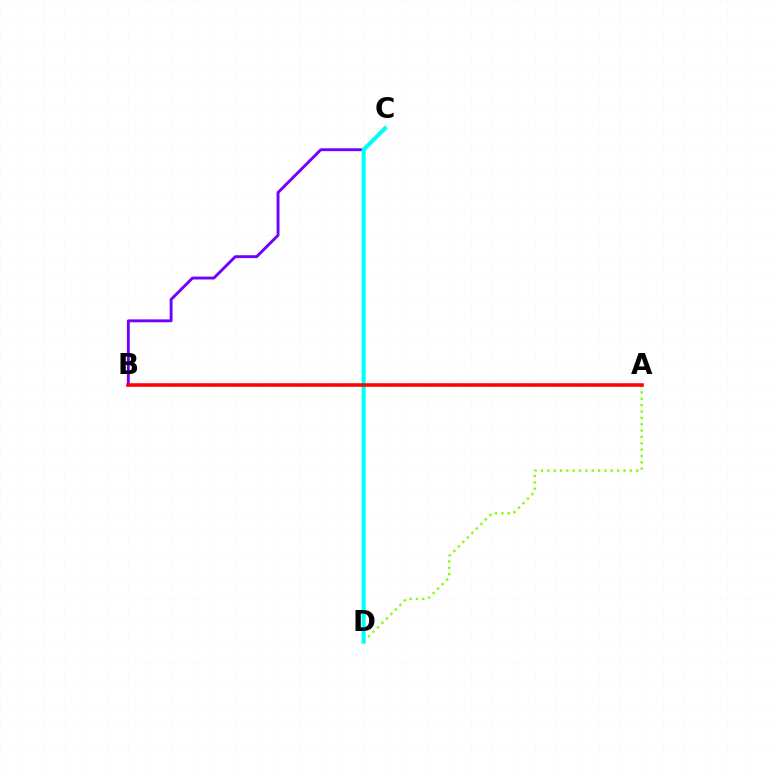{('B', 'C'): [{'color': '#7200ff', 'line_style': 'solid', 'thickness': 2.08}], ('A', 'D'): [{'color': '#84ff00', 'line_style': 'dotted', 'thickness': 1.73}], ('C', 'D'): [{'color': '#00fff6', 'line_style': 'solid', 'thickness': 2.93}], ('A', 'B'): [{'color': '#ff0000', 'line_style': 'solid', 'thickness': 2.54}]}